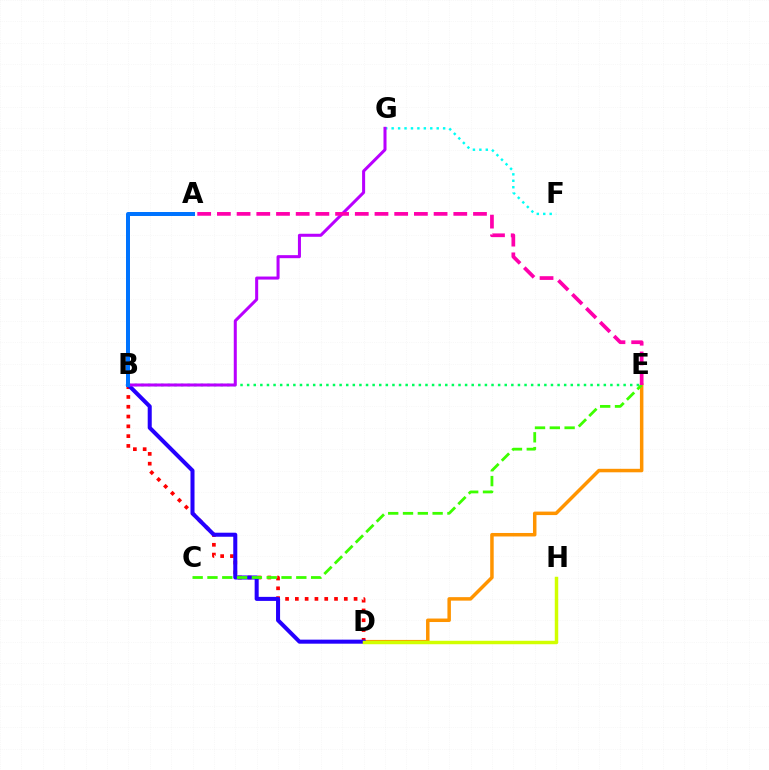{('D', 'E'): [{'color': '#ff9400', 'line_style': 'solid', 'thickness': 2.51}], ('B', 'D'): [{'color': '#ff0000', 'line_style': 'dotted', 'thickness': 2.66}, {'color': '#2500ff', 'line_style': 'solid', 'thickness': 2.9}], ('F', 'G'): [{'color': '#00fff6', 'line_style': 'dotted', 'thickness': 1.75}], ('B', 'E'): [{'color': '#00ff5c', 'line_style': 'dotted', 'thickness': 1.79}], ('C', 'E'): [{'color': '#3dff00', 'line_style': 'dashed', 'thickness': 2.01}], ('B', 'G'): [{'color': '#b900ff', 'line_style': 'solid', 'thickness': 2.18}], ('A', 'E'): [{'color': '#ff00ac', 'line_style': 'dashed', 'thickness': 2.68}], ('D', 'H'): [{'color': '#d1ff00', 'line_style': 'solid', 'thickness': 2.49}], ('A', 'B'): [{'color': '#0074ff', 'line_style': 'solid', 'thickness': 2.87}]}